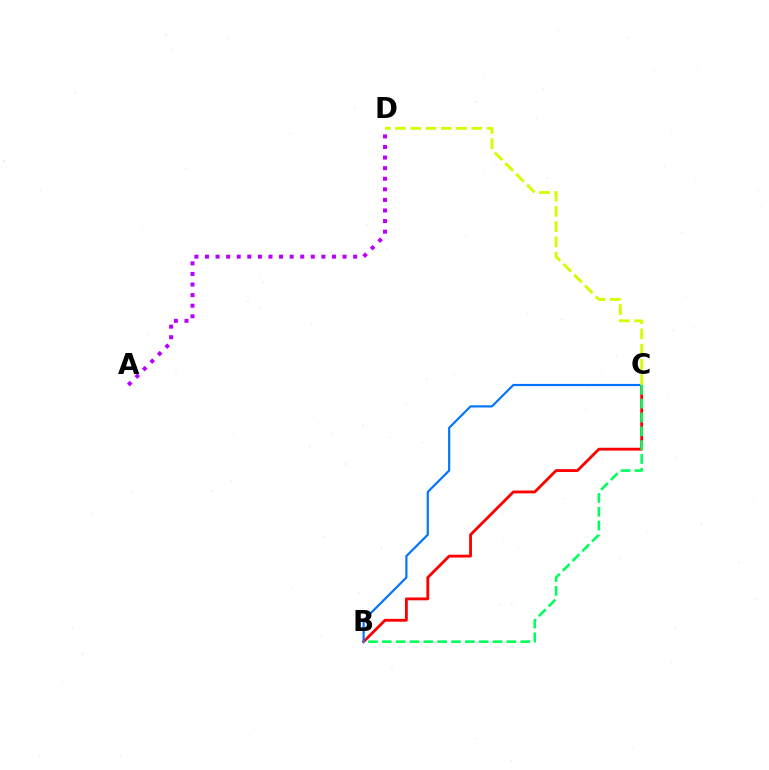{('A', 'D'): [{'color': '#b900ff', 'line_style': 'dotted', 'thickness': 2.88}], ('B', 'C'): [{'color': '#ff0000', 'line_style': 'solid', 'thickness': 2.03}, {'color': '#0074ff', 'line_style': 'solid', 'thickness': 1.56}, {'color': '#00ff5c', 'line_style': 'dashed', 'thickness': 1.88}], ('C', 'D'): [{'color': '#d1ff00', 'line_style': 'dashed', 'thickness': 2.07}]}